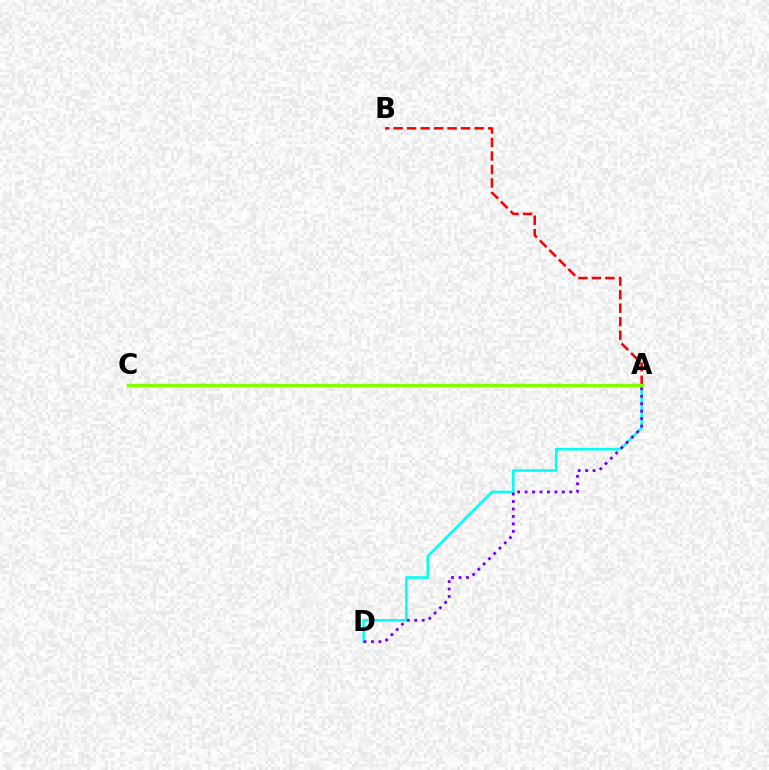{('A', 'D'): [{'color': '#00fff6', 'line_style': 'solid', 'thickness': 1.84}, {'color': '#7200ff', 'line_style': 'dotted', 'thickness': 2.02}], ('A', 'B'): [{'color': '#ff0000', 'line_style': 'dashed', 'thickness': 1.83}], ('A', 'C'): [{'color': '#84ff00', 'line_style': 'solid', 'thickness': 2.52}]}